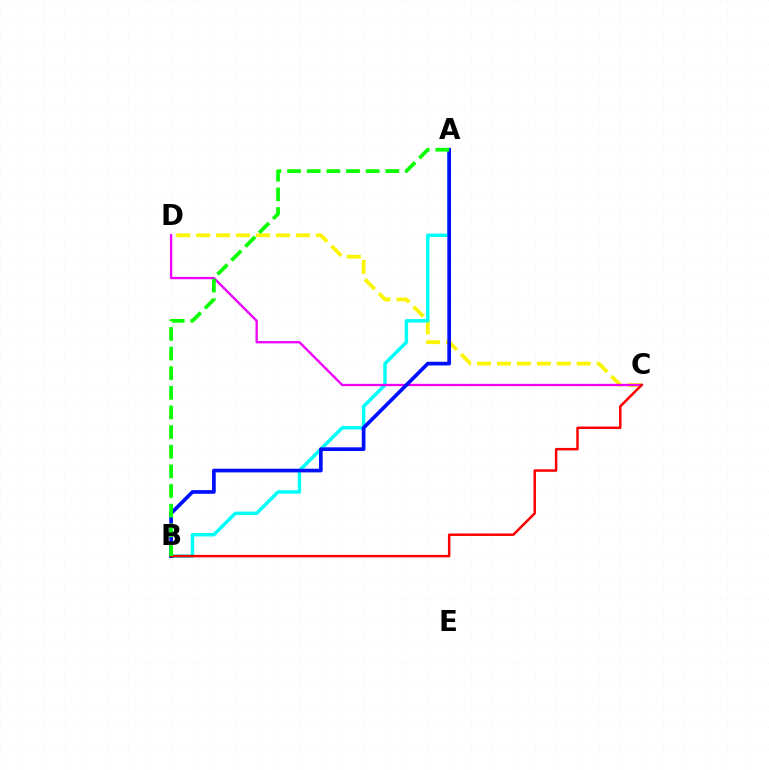{('C', 'D'): [{'color': '#fcf500', 'line_style': 'dashed', 'thickness': 2.71}, {'color': '#ee00ff', 'line_style': 'solid', 'thickness': 1.68}], ('A', 'B'): [{'color': '#00fff6', 'line_style': 'solid', 'thickness': 2.49}, {'color': '#0010ff', 'line_style': 'solid', 'thickness': 2.66}, {'color': '#08ff00', 'line_style': 'dashed', 'thickness': 2.67}], ('B', 'C'): [{'color': '#ff0000', 'line_style': 'solid', 'thickness': 1.79}]}